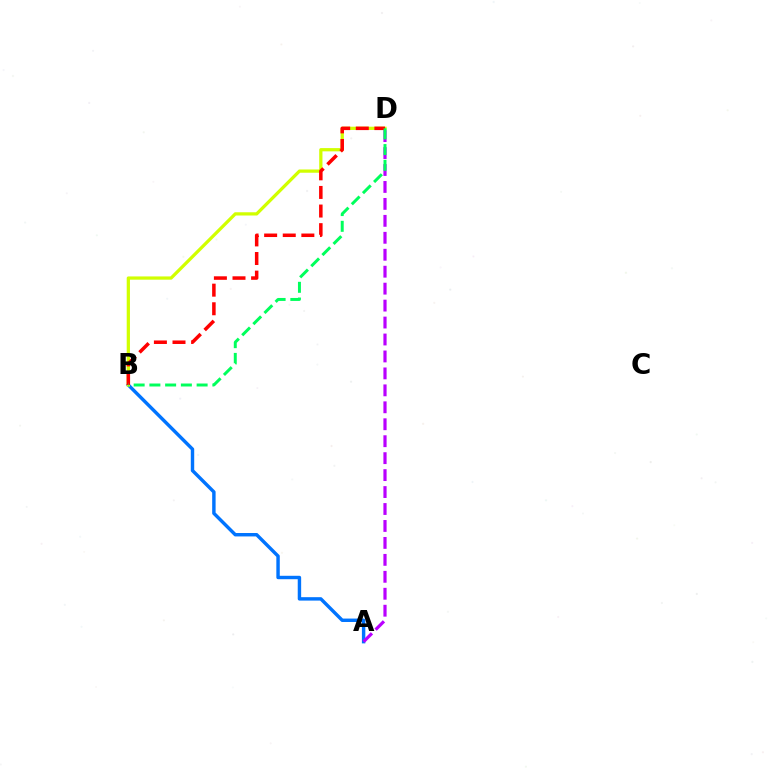{('A', 'B'): [{'color': '#0074ff', 'line_style': 'solid', 'thickness': 2.46}], ('B', 'D'): [{'color': '#d1ff00', 'line_style': 'solid', 'thickness': 2.34}, {'color': '#ff0000', 'line_style': 'dashed', 'thickness': 2.53}, {'color': '#00ff5c', 'line_style': 'dashed', 'thickness': 2.14}], ('A', 'D'): [{'color': '#b900ff', 'line_style': 'dashed', 'thickness': 2.3}]}